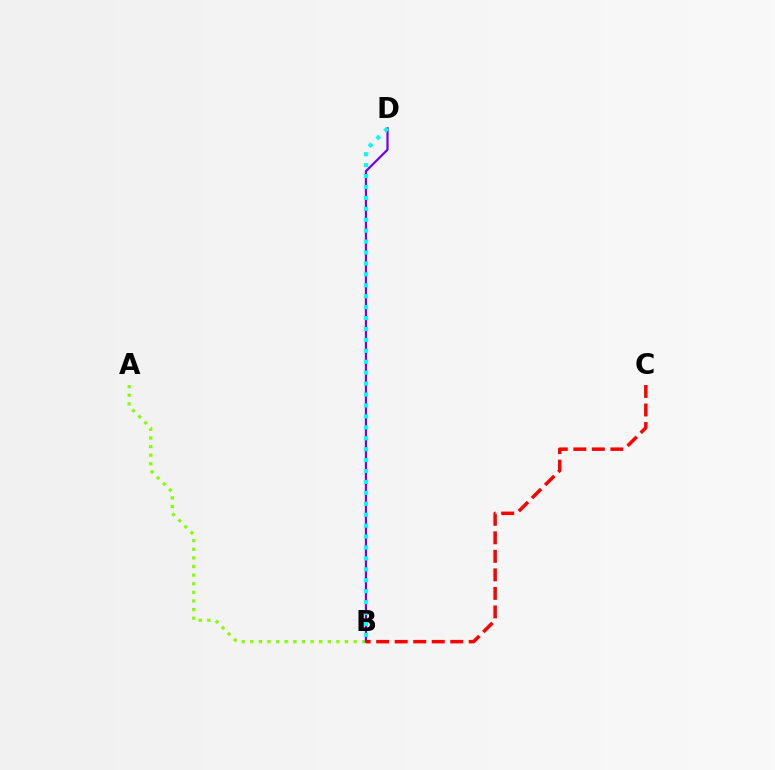{('A', 'B'): [{'color': '#84ff00', 'line_style': 'dotted', 'thickness': 2.34}], ('B', 'D'): [{'color': '#7200ff', 'line_style': 'solid', 'thickness': 1.6}, {'color': '#00fff6', 'line_style': 'dotted', 'thickness': 2.97}], ('B', 'C'): [{'color': '#ff0000', 'line_style': 'dashed', 'thickness': 2.52}]}